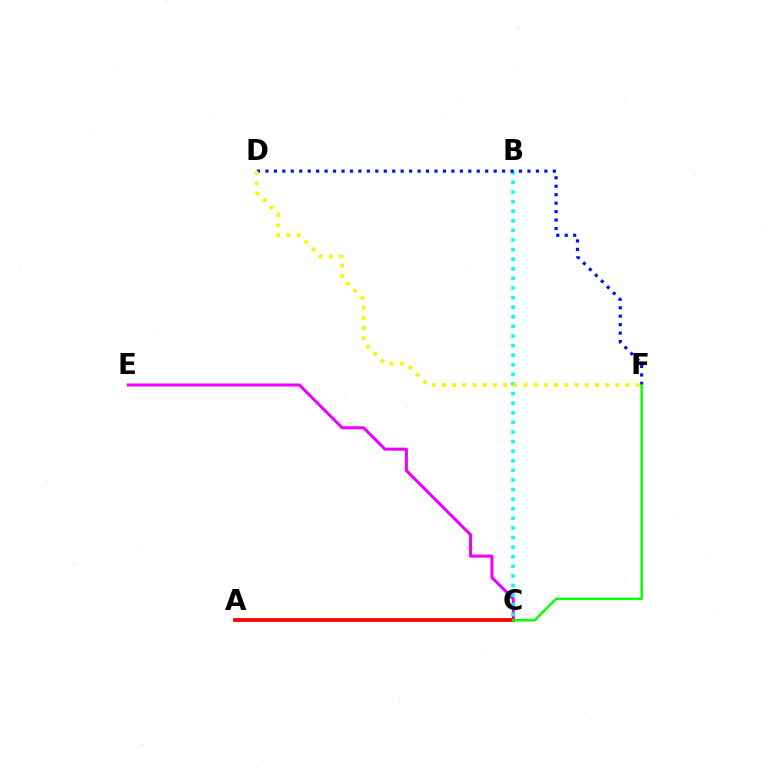{('C', 'E'): [{'color': '#ee00ff', 'line_style': 'solid', 'thickness': 2.19}], ('B', 'C'): [{'color': '#00fff6', 'line_style': 'dotted', 'thickness': 2.61}], ('D', 'F'): [{'color': '#0010ff', 'line_style': 'dotted', 'thickness': 2.3}, {'color': '#fcf500', 'line_style': 'dotted', 'thickness': 2.77}], ('A', 'C'): [{'color': '#ff0000', 'line_style': 'solid', 'thickness': 2.73}], ('C', 'F'): [{'color': '#08ff00', 'line_style': 'solid', 'thickness': 1.78}]}